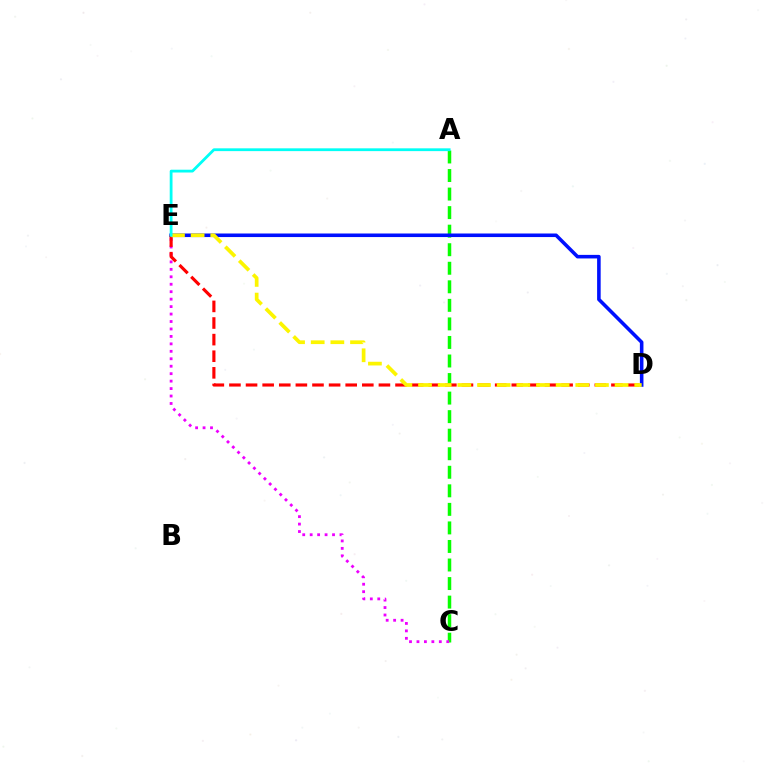{('A', 'C'): [{'color': '#08ff00', 'line_style': 'dashed', 'thickness': 2.52}], ('D', 'E'): [{'color': '#0010ff', 'line_style': 'solid', 'thickness': 2.57}, {'color': '#ff0000', 'line_style': 'dashed', 'thickness': 2.26}, {'color': '#fcf500', 'line_style': 'dashed', 'thickness': 2.67}], ('C', 'E'): [{'color': '#ee00ff', 'line_style': 'dotted', 'thickness': 2.02}], ('A', 'E'): [{'color': '#00fff6', 'line_style': 'solid', 'thickness': 2.01}]}